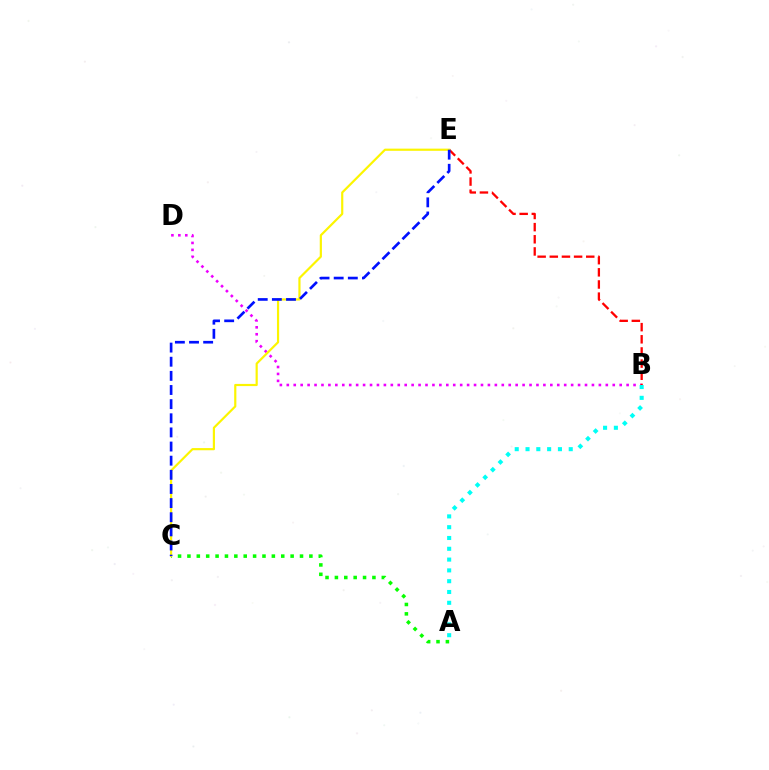{('B', 'D'): [{'color': '#ee00ff', 'line_style': 'dotted', 'thickness': 1.88}], ('A', 'C'): [{'color': '#08ff00', 'line_style': 'dotted', 'thickness': 2.55}], ('B', 'E'): [{'color': '#ff0000', 'line_style': 'dashed', 'thickness': 1.65}], ('A', 'B'): [{'color': '#00fff6', 'line_style': 'dotted', 'thickness': 2.93}], ('C', 'E'): [{'color': '#fcf500', 'line_style': 'solid', 'thickness': 1.57}, {'color': '#0010ff', 'line_style': 'dashed', 'thickness': 1.92}]}